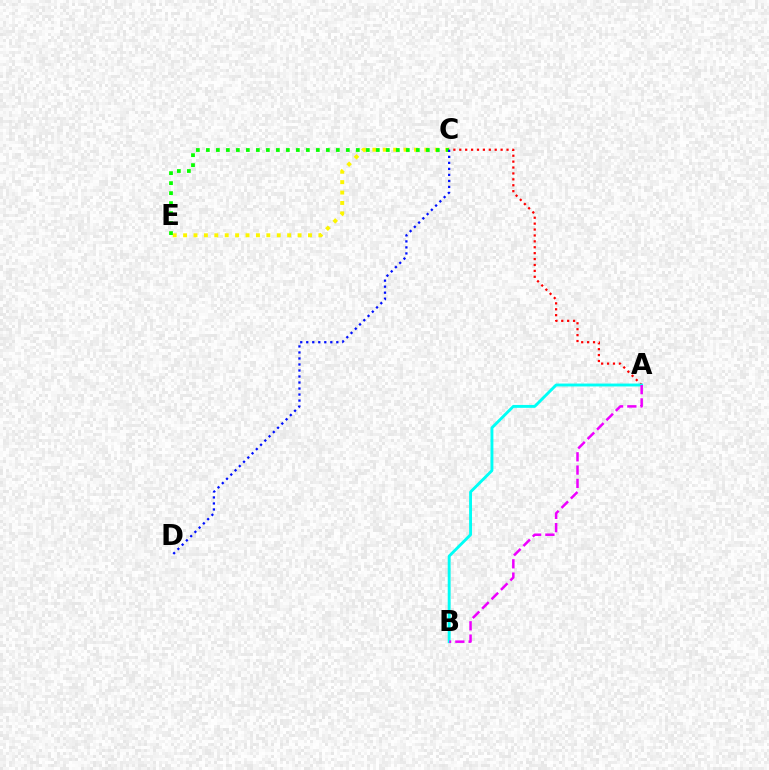{('A', 'C'): [{'color': '#ff0000', 'line_style': 'dotted', 'thickness': 1.6}], ('A', 'B'): [{'color': '#00fff6', 'line_style': 'solid', 'thickness': 2.08}, {'color': '#ee00ff', 'line_style': 'dashed', 'thickness': 1.8}], ('C', 'E'): [{'color': '#fcf500', 'line_style': 'dotted', 'thickness': 2.83}, {'color': '#08ff00', 'line_style': 'dotted', 'thickness': 2.72}], ('C', 'D'): [{'color': '#0010ff', 'line_style': 'dotted', 'thickness': 1.63}]}